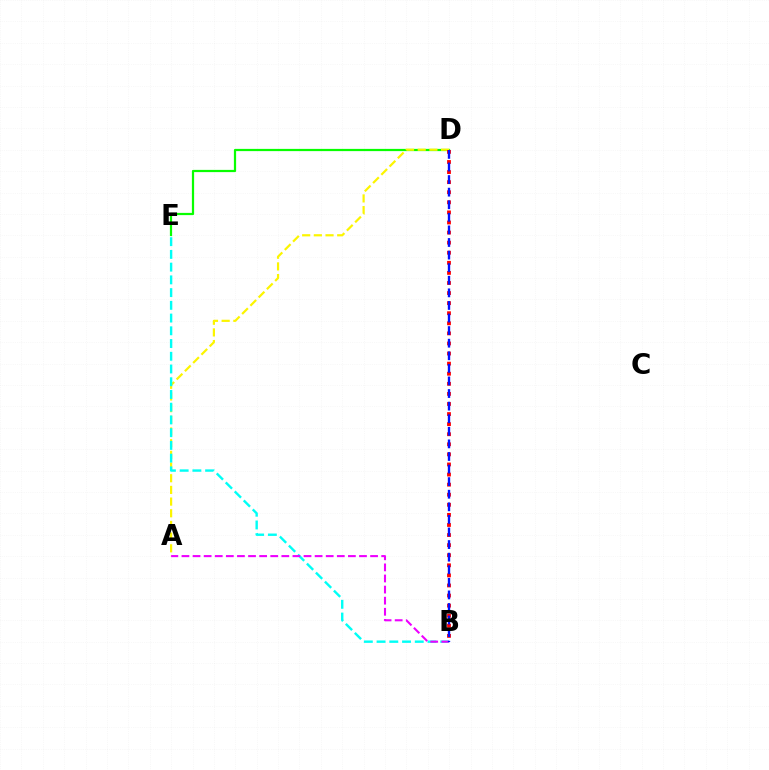{('D', 'E'): [{'color': '#08ff00', 'line_style': 'solid', 'thickness': 1.6}], ('A', 'D'): [{'color': '#fcf500', 'line_style': 'dashed', 'thickness': 1.59}], ('B', 'E'): [{'color': '#00fff6', 'line_style': 'dashed', 'thickness': 1.73}], ('B', 'D'): [{'color': '#ff0000', 'line_style': 'dotted', 'thickness': 2.74}, {'color': '#0010ff', 'line_style': 'dashed', 'thickness': 1.71}], ('A', 'B'): [{'color': '#ee00ff', 'line_style': 'dashed', 'thickness': 1.51}]}